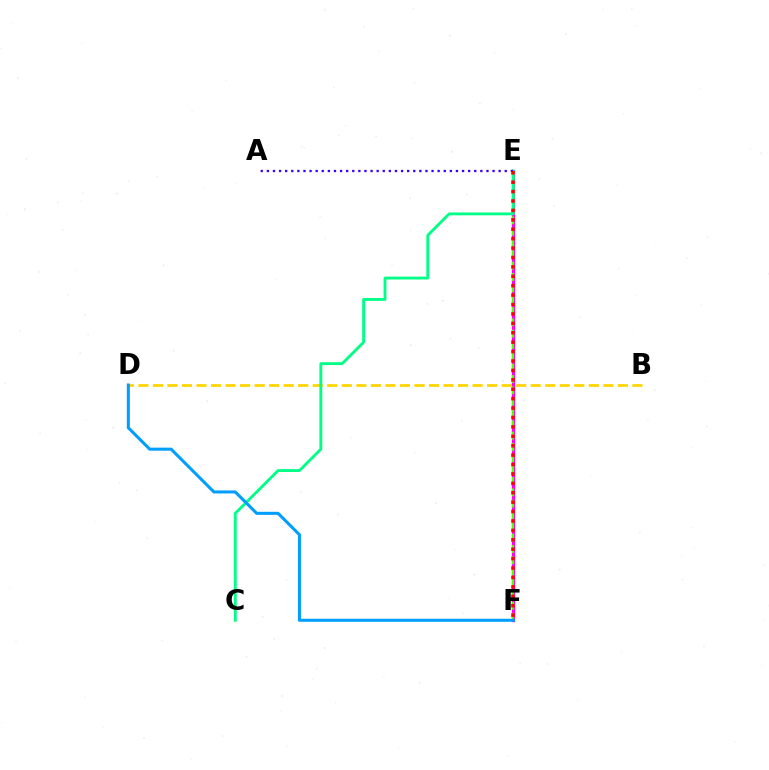{('E', 'F'): [{'color': '#ff00ed', 'line_style': 'solid', 'thickness': 2.36}, {'color': '#4fff00', 'line_style': 'dashed', 'thickness': 1.54}, {'color': '#ff0000', 'line_style': 'dotted', 'thickness': 2.56}], ('B', 'D'): [{'color': '#ffd500', 'line_style': 'dashed', 'thickness': 1.97}], ('C', 'E'): [{'color': '#00ff86', 'line_style': 'solid', 'thickness': 2.06}], ('A', 'E'): [{'color': '#3700ff', 'line_style': 'dotted', 'thickness': 1.66}], ('D', 'F'): [{'color': '#009eff', 'line_style': 'solid', 'thickness': 2.19}]}